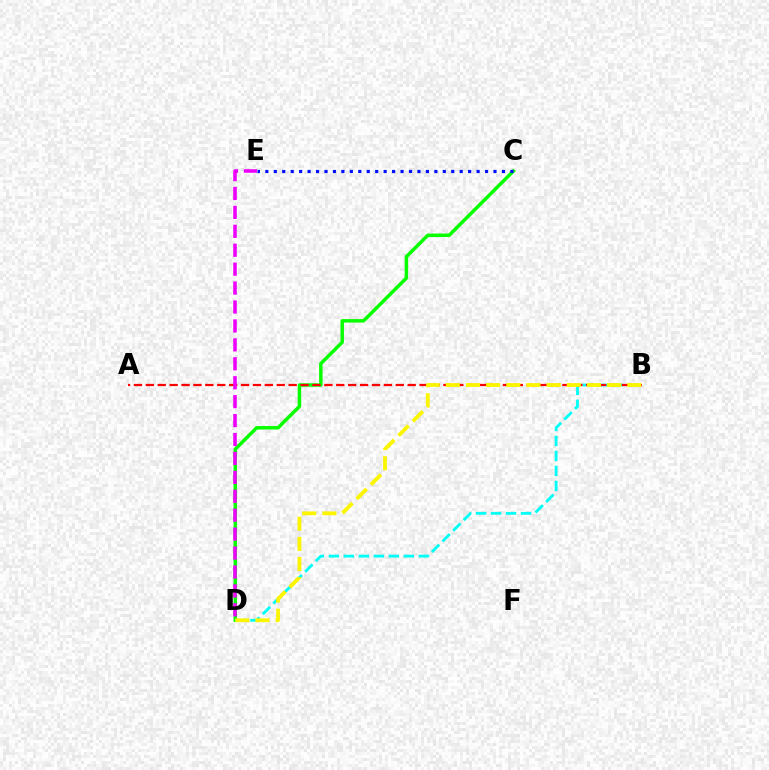{('C', 'D'): [{'color': '#08ff00', 'line_style': 'solid', 'thickness': 2.5}], ('B', 'D'): [{'color': '#00fff6', 'line_style': 'dashed', 'thickness': 2.04}, {'color': '#fcf500', 'line_style': 'dashed', 'thickness': 2.74}], ('C', 'E'): [{'color': '#0010ff', 'line_style': 'dotted', 'thickness': 2.3}], ('A', 'B'): [{'color': '#ff0000', 'line_style': 'dashed', 'thickness': 1.62}], ('D', 'E'): [{'color': '#ee00ff', 'line_style': 'dashed', 'thickness': 2.57}]}